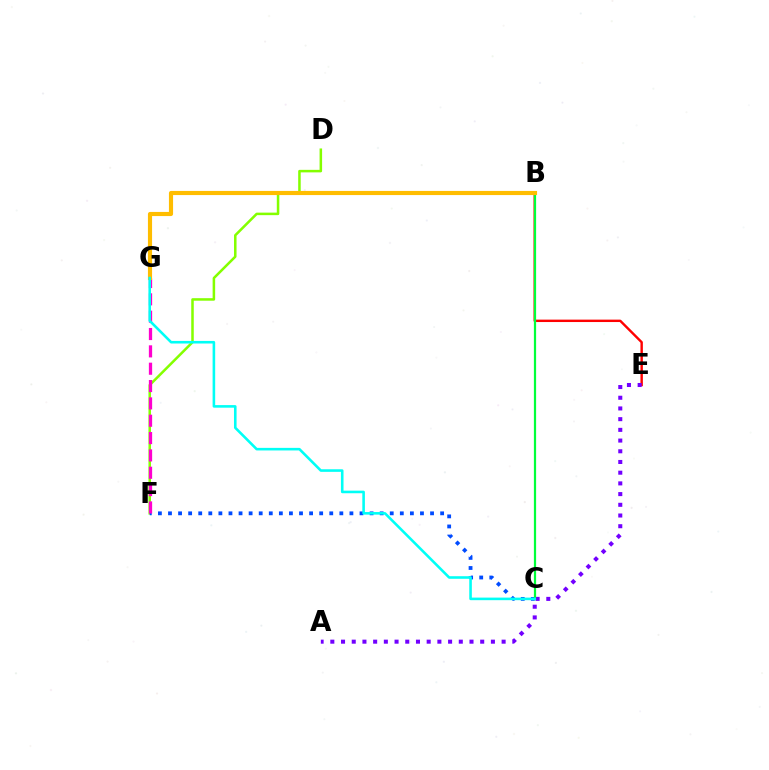{('D', 'F'): [{'color': '#84ff00', 'line_style': 'solid', 'thickness': 1.82}], ('B', 'E'): [{'color': '#ff0000', 'line_style': 'solid', 'thickness': 1.73}], ('C', 'F'): [{'color': '#004bff', 'line_style': 'dotted', 'thickness': 2.74}], ('A', 'E'): [{'color': '#7200ff', 'line_style': 'dotted', 'thickness': 2.91}], ('B', 'C'): [{'color': '#00ff39', 'line_style': 'solid', 'thickness': 1.6}], ('F', 'G'): [{'color': '#ff00cf', 'line_style': 'dashed', 'thickness': 2.36}], ('B', 'G'): [{'color': '#ffbd00', 'line_style': 'solid', 'thickness': 2.98}], ('C', 'G'): [{'color': '#00fff6', 'line_style': 'solid', 'thickness': 1.86}]}